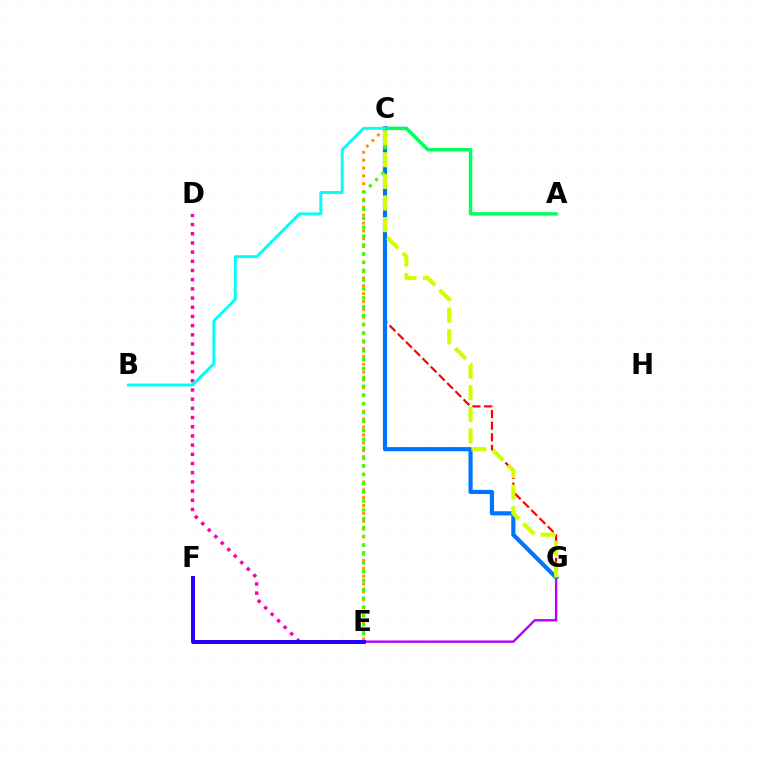{('A', 'C'): [{'color': '#00ff5c', 'line_style': 'solid', 'thickness': 2.48}], ('E', 'G'): [{'color': '#b900ff', 'line_style': 'solid', 'thickness': 1.72}], ('C', 'G'): [{'color': '#ff0000', 'line_style': 'dashed', 'thickness': 1.58}, {'color': '#0074ff', 'line_style': 'solid', 'thickness': 3.0}, {'color': '#d1ff00', 'line_style': 'dashed', 'thickness': 2.94}], ('C', 'E'): [{'color': '#ff9400', 'line_style': 'dotted', 'thickness': 2.13}, {'color': '#3dff00', 'line_style': 'dotted', 'thickness': 2.4}], ('D', 'E'): [{'color': '#ff00ac', 'line_style': 'dotted', 'thickness': 2.5}], ('E', 'F'): [{'color': '#2500ff', 'line_style': 'solid', 'thickness': 2.86}], ('B', 'C'): [{'color': '#00fff6', 'line_style': 'solid', 'thickness': 2.09}]}